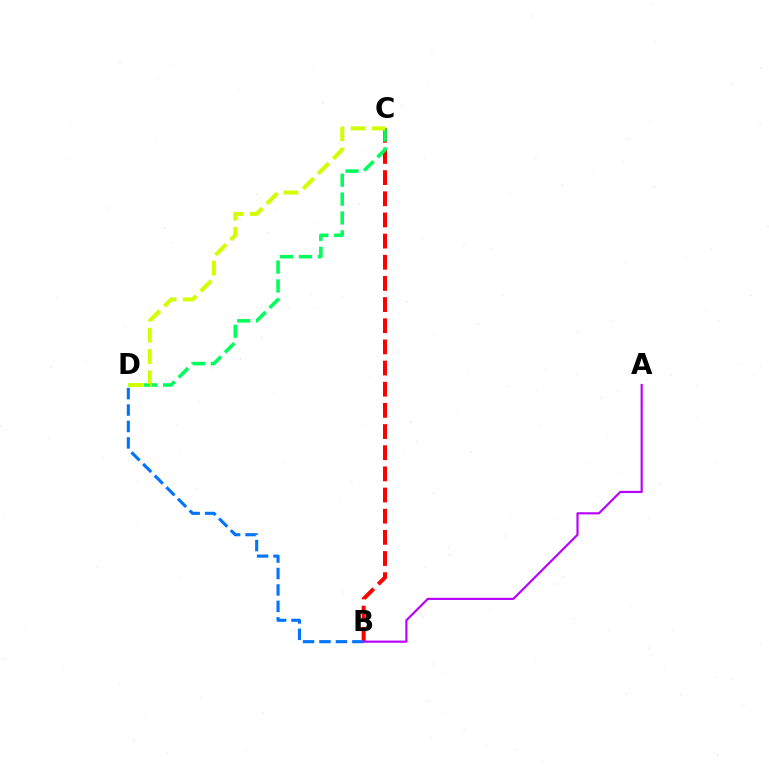{('B', 'C'): [{'color': '#ff0000', 'line_style': 'dashed', 'thickness': 2.87}], ('C', 'D'): [{'color': '#00ff5c', 'line_style': 'dashed', 'thickness': 2.57}, {'color': '#d1ff00', 'line_style': 'dashed', 'thickness': 2.89}], ('B', 'D'): [{'color': '#0074ff', 'line_style': 'dashed', 'thickness': 2.23}], ('A', 'B'): [{'color': '#b900ff', 'line_style': 'solid', 'thickness': 1.56}]}